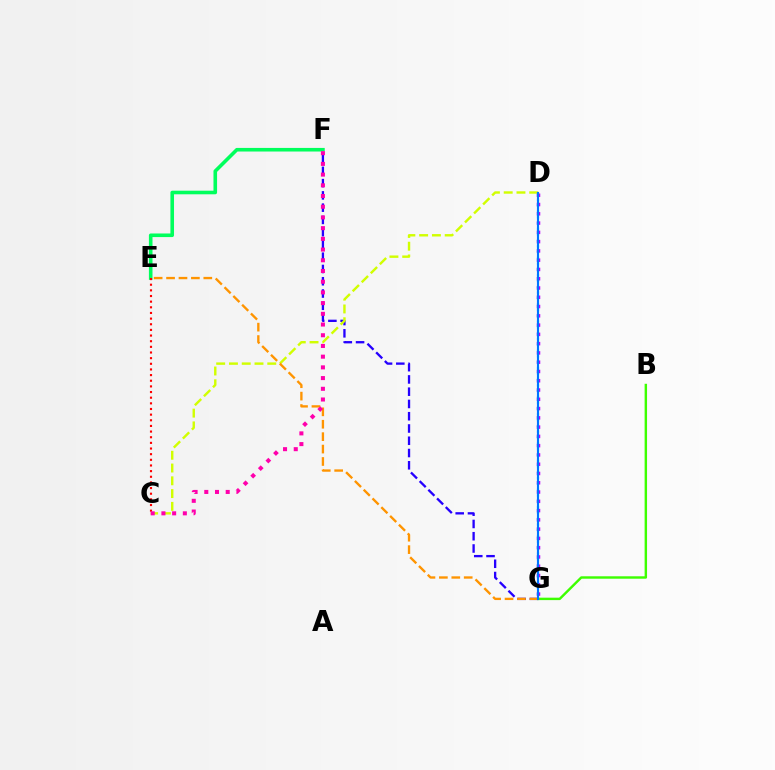{('F', 'G'): [{'color': '#2500ff', 'line_style': 'dashed', 'thickness': 1.67}], ('C', 'D'): [{'color': '#d1ff00', 'line_style': 'dashed', 'thickness': 1.74}], ('D', 'G'): [{'color': '#00fff6', 'line_style': 'dotted', 'thickness': 1.57}, {'color': '#b900ff', 'line_style': 'dotted', 'thickness': 2.52}, {'color': '#0074ff', 'line_style': 'solid', 'thickness': 1.53}], ('B', 'G'): [{'color': '#3dff00', 'line_style': 'solid', 'thickness': 1.75}], ('E', 'G'): [{'color': '#ff9400', 'line_style': 'dashed', 'thickness': 1.69}], ('E', 'F'): [{'color': '#00ff5c', 'line_style': 'solid', 'thickness': 2.59}], ('C', 'E'): [{'color': '#ff0000', 'line_style': 'dotted', 'thickness': 1.53}], ('C', 'F'): [{'color': '#ff00ac', 'line_style': 'dotted', 'thickness': 2.91}]}